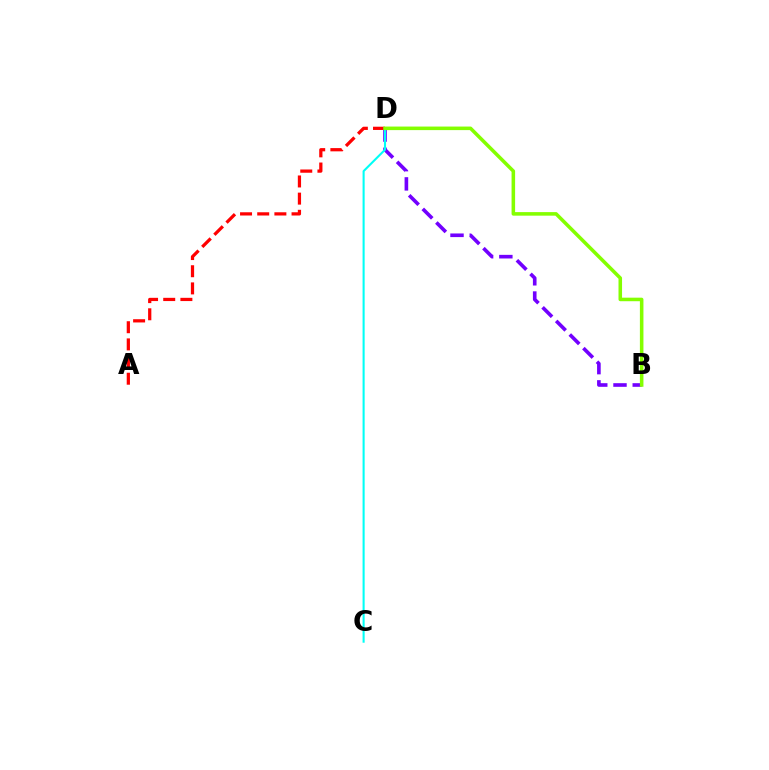{('B', 'D'): [{'color': '#7200ff', 'line_style': 'dashed', 'thickness': 2.61}, {'color': '#84ff00', 'line_style': 'solid', 'thickness': 2.56}], ('C', 'D'): [{'color': '#00fff6', 'line_style': 'solid', 'thickness': 1.5}], ('A', 'D'): [{'color': '#ff0000', 'line_style': 'dashed', 'thickness': 2.33}]}